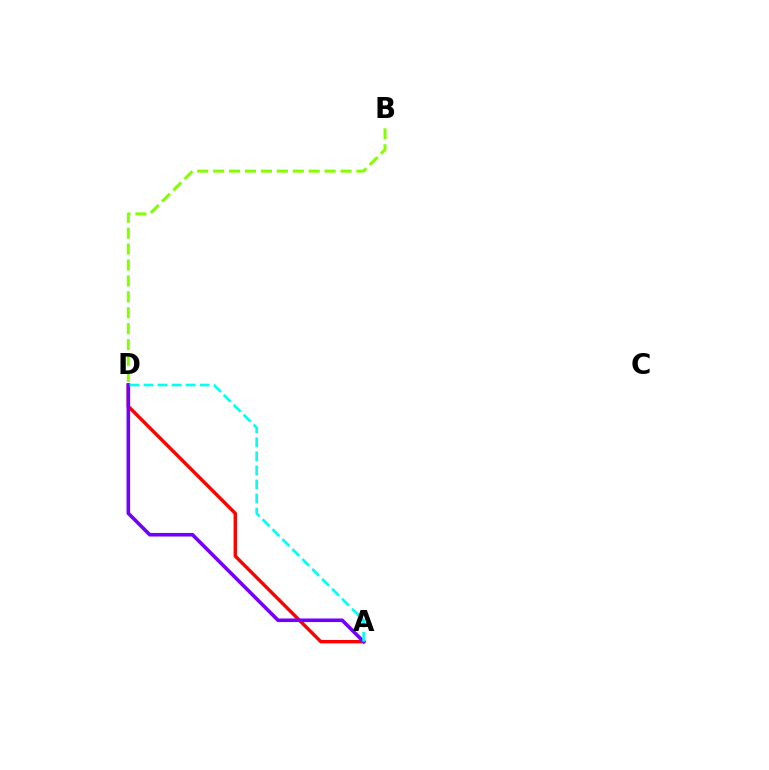{('B', 'D'): [{'color': '#84ff00', 'line_style': 'dashed', 'thickness': 2.16}], ('A', 'D'): [{'color': '#ff0000', 'line_style': 'solid', 'thickness': 2.45}, {'color': '#7200ff', 'line_style': 'solid', 'thickness': 2.59}, {'color': '#00fff6', 'line_style': 'dashed', 'thickness': 1.91}]}